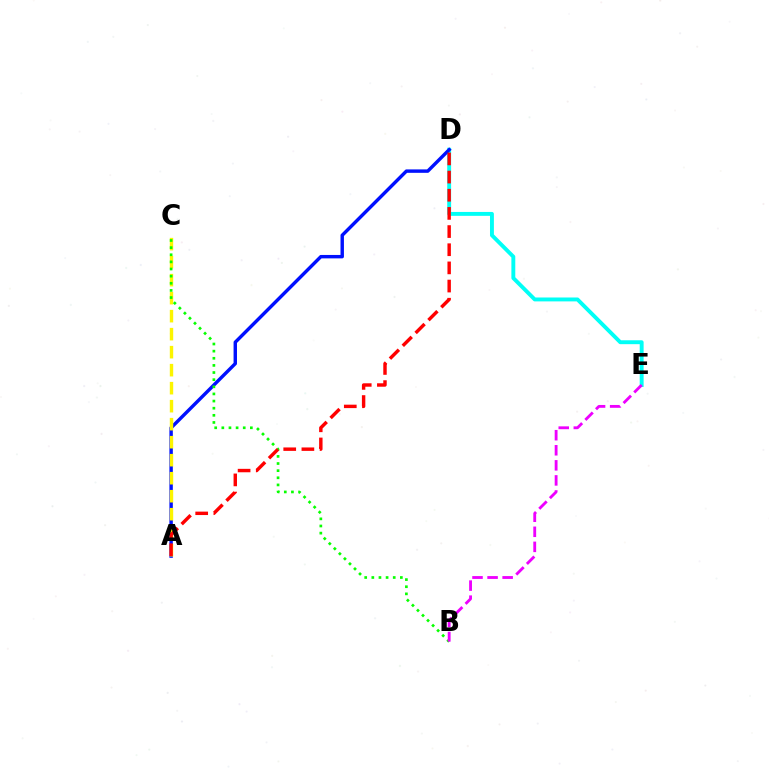{('D', 'E'): [{'color': '#00fff6', 'line_style': 'solid', 'thickness': 2.81}], ('A', 'D'): [{'color': '#0010ff', 'line_style': 'solid', 'thickness': 2.47}, {'color': '#ff0000', 'line_style': 'dashed', 'thickness': 2.47}], ('A', 'C'): [{'color': '#fcf500', 'line_style': 'dashed', 'thickness': 2.45}], ('B', 'C'): [{'color': '#08ff00', 'line_style': 'dotted', 'thickness': 1.94}], ('B', 'E'): [{'color': '#ee00ff', 'line_style': 'dashed', 'thickness': 2.05}]}